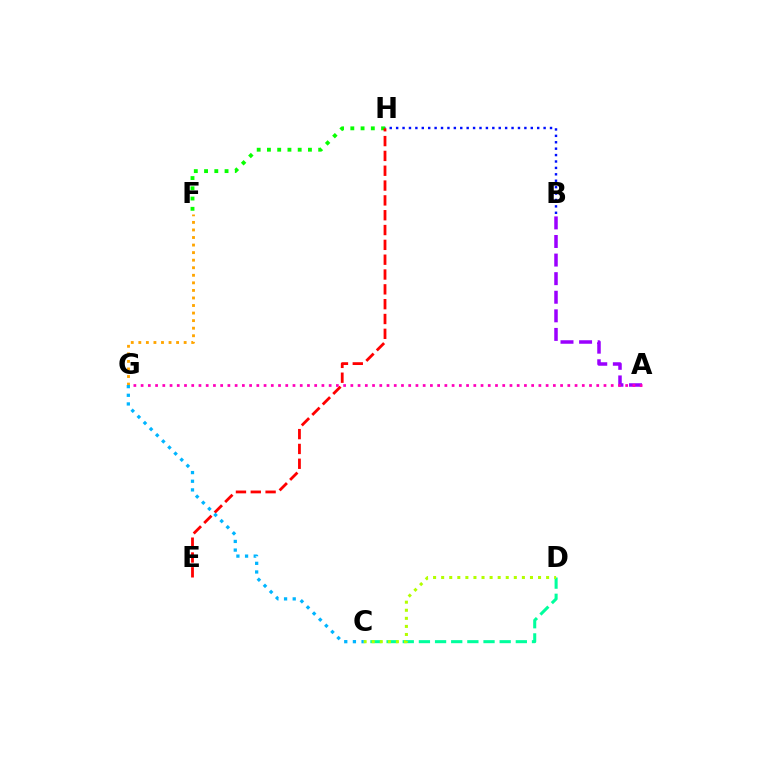{('A', 'B'): [{'color': '#9b00ff', 'line_style': 'dashed', 'thickness': 2.52}], ('C', 'D'): [{'color': '#00ff9d', 'line_style': 'dashed', 'thickness': 2.19}, {'color': '#b3ff00', 'line_style': 'dotted', 'thickness': 2.19}], ('F', 'H'): [{'color': '#08ff00', 'line_style': 'dotted', 'thickness': 2.78}], ('B', 'H'): [{'color': '#0010ff', 'line_style': 'dotted', 'thickness': 1.74}], ('E', 'H'): [{'color': '#ff0000', 'line_style': 'dashed', 'thickness': 2.01}], ('A', 'G'): [{'color': '#ff00bd', 'line_style': 'dotted', 'thickness': 1.97}], ('F', 'G'): [{'color': '#ffa500', 'line_style': 'dotted', 'thickness': 2.05}], ('C', 'G'): [{'color': '#00b5ff', 'line_style': 'dotted', 'thickness': 2.35}]}